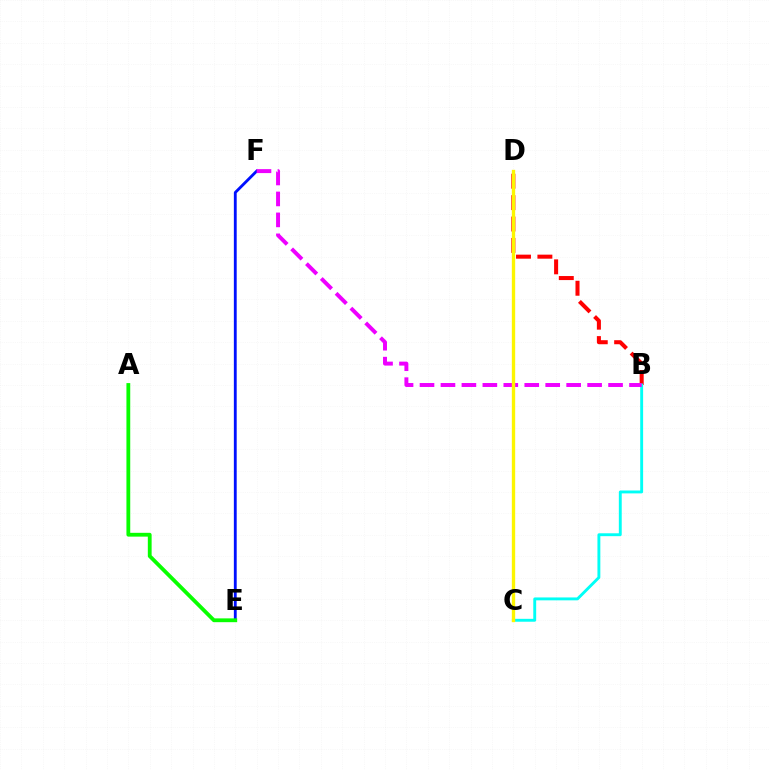{('B', 'D'): [{'color': '#ff0000', 'line_style': 'dashed', 'thickness': 2.91}], ('E', 'F'): [{'color': '#0010ff', 'line_style': 'solid', 'thickness': 2.04}], ('B', 'C'): [{'color': '#00fff6', 'line_style': 'solid', 'thickness': 2.08}], ('A', 'E'): [{'color': '#08ff00', 'line_style': 'solid', 'thickness': 2.74}], ('B', 'F'): [{'color': '#ee00ff', 'line_style': 'dashed', 'thickness': 2.85}], ('C', 'D'): [{'color': '#fcf500', 'line_style': 'solid', 'thickness': 2.41}]}